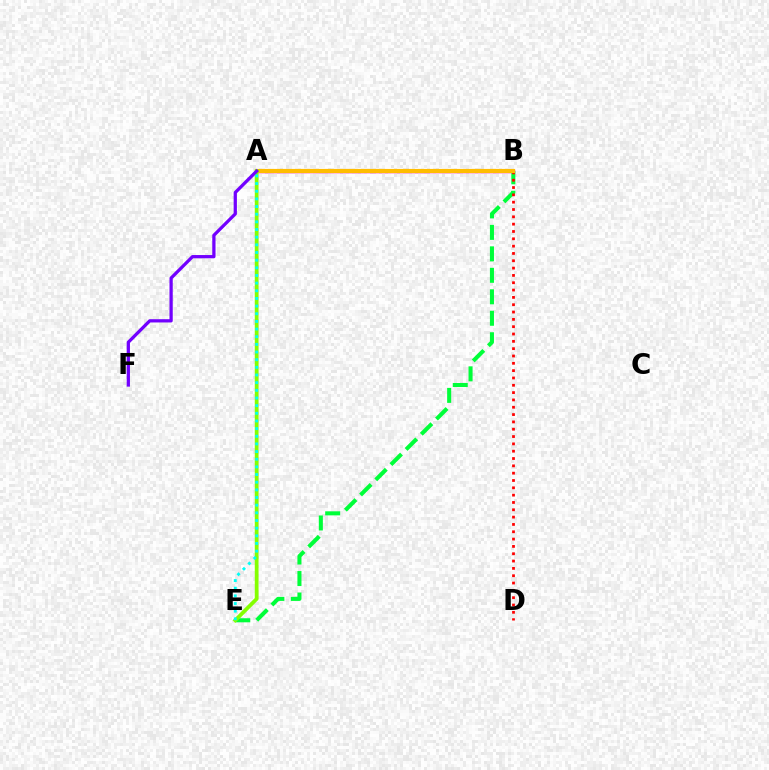{('A', 'B'): [{'color': '#004bff', 'line_style': 'dashed', 'thickness': 2.62}, {'color': '#ff00cf', 'line_style': 'solid', 'thickness': 2.51}, {'color': '#ffbd00', 'line_style': 'solid', 'thickness': 2.99}], ('B', 'E'): [{'color': '#00ff39', 'line_style': 'dashed', 'thickness': 2.92}], ('B', 'D'): [{'color': '#ff0000', 'line_style': 'dotted', 'thickness': 1.99}], ('A', 'E'): [{'color': '#84ff00', 'line_style': 'solid', 'thickness': 2.72}, {'color': '#00fff6', 'line_style': 'dotted', 'thickness': 2.08}], ('A', 'F'): [{'color': '#7200ff', 'line_style': 'solid', 'thickness': 2.34}]}